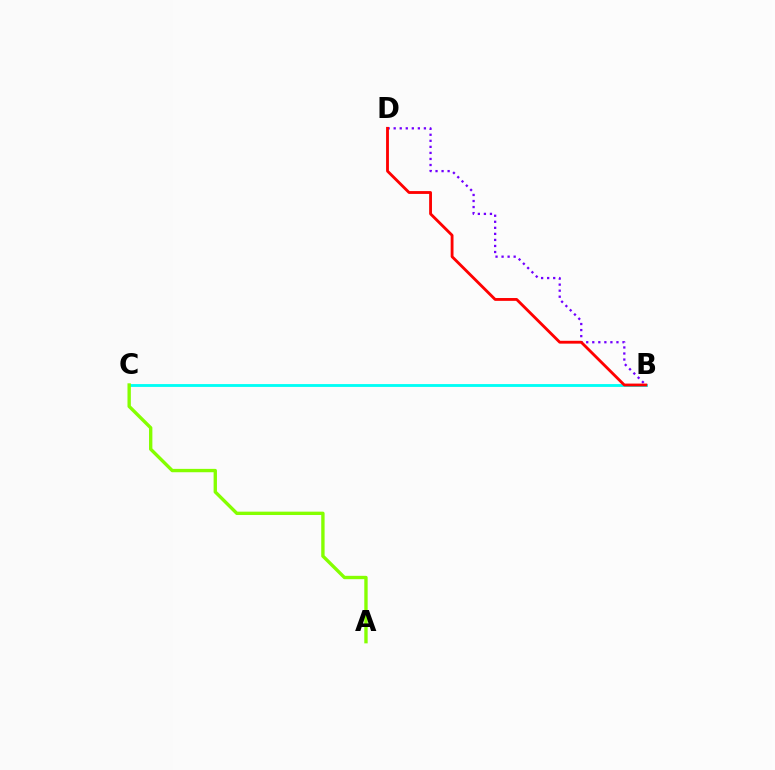{('B', 'C'): [{'color': '#00fff6', 'line_style': 'solid', 'thickness': 2.05}], ('B', 'D'): [{'color': '#7200ff', 'line_style': 'dotted', 'thickness': 1.64}, {'color': '#ff0000', 'line_style': 'solid', 'thickness': 2.04}], ('A', 'C'): [{'color': '#84ff00', 'line_style': 'solid', 'thickness': 2.42}]}